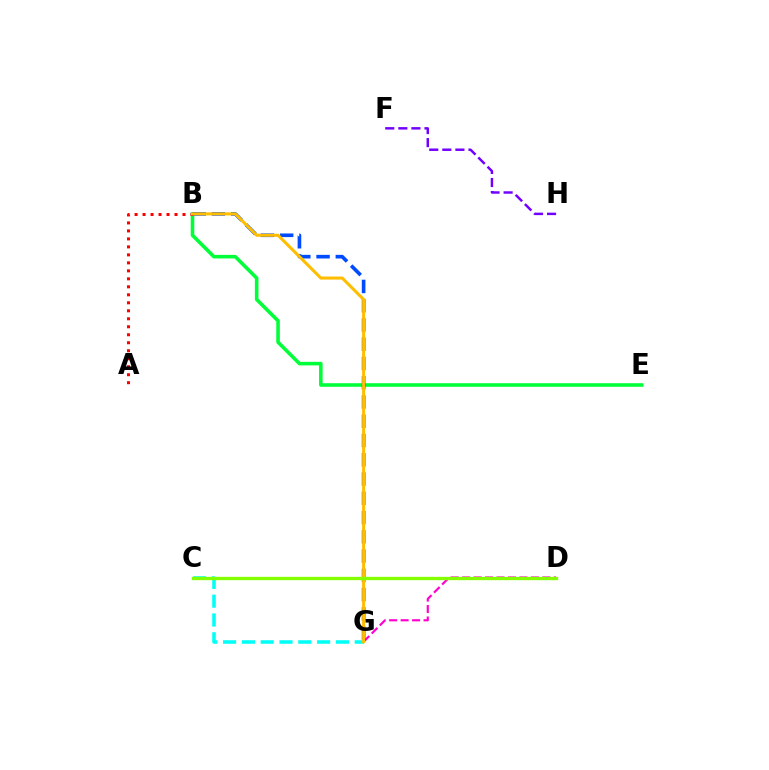{('C', 'G'): [{'color': '#00fff6', 'line_style': 'dashed', 'thickness': 2.55}], ('D', 'G'): [{'color': '#ff00cf', 'line_style': 'dashed', 'thickness': 1.56}], ('B', 'E'): [{'color': '#00ff39', 'line_style': 'solid', 'thickness': 2.57}], ('B', 'G'): [{'color': '#004bff', 'line_style': 'dashed', 'thickness': 2.62}, {'color': '#ffbd00', 'line_style': 'solid', 'thickness': 2.19}], ('A', 'B'): [{'color': '#ff0000', 'line_style': 'dotted', 'thickness': 2.17}], ('F', 'H'): [{'color': '#7200ff', 'line_style': 'dashed', 'thickness': 1.78}], ('C', 'D'): [{'color': '#84ff00', 'line_style': 'solid', 'thickness': 2.4}]}